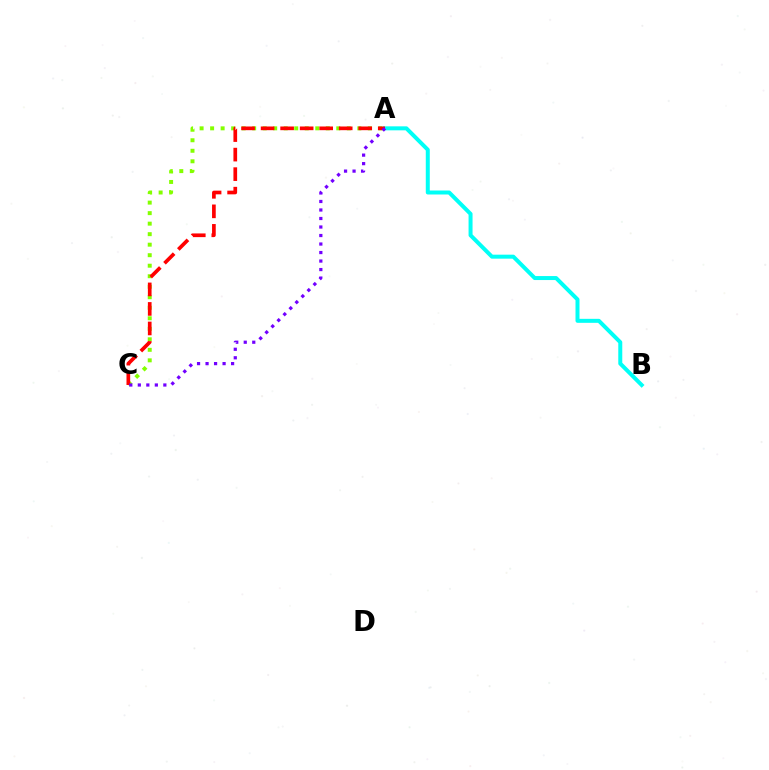{('A', 'C'): [{'color': '#84ff00', 'line_style': 'dotted', 'thickness': 2.86}, {'color': '#ff0000', 'line_style': 'dashed', 'thickness': 2.65}, {'color': '#7200ff', 'line_style': 'dotted', 'thickness': 2.31}], ('A', 'B'): [{'color': '#00fff6', 'line_style': 'solid', 'thickness': 2.87}]}